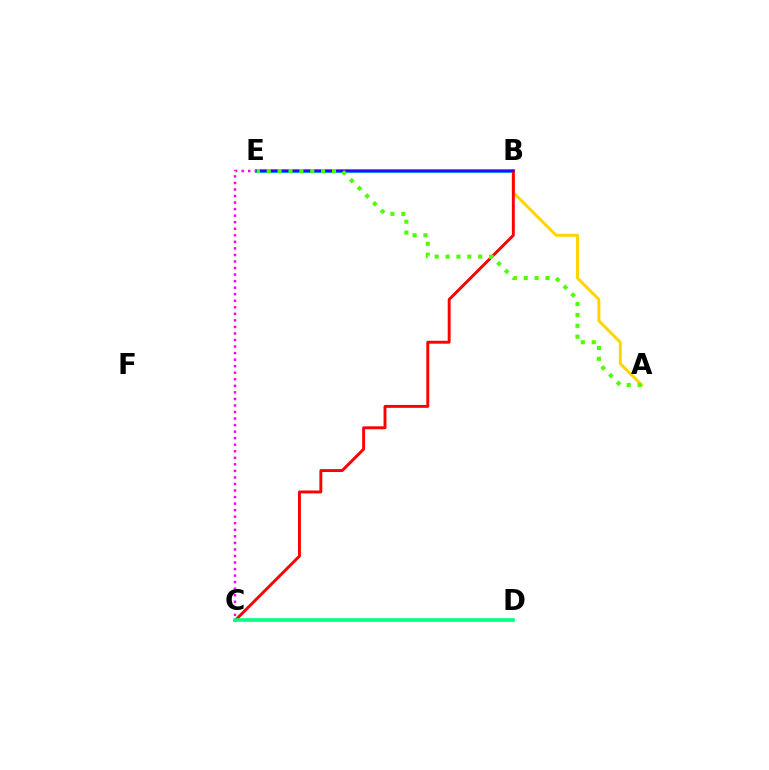{('C', 'E'): [{'color': '#ff00ed', 'line_style': 'dotted', 'thickness': 1.78}], ('A', 'E'): [{'color': '#ffd500', 'line_style': 'solid', 'thickness': 2.13}, {'color': '#4fff00', 'line_style': 'dotted', 'thickness': 2.96}], ('B', 'E'): [{'color': '#009eff', 'line_style': 'solid', 'thickness': 2.8}, {'color': '#3700ff', 'line_style': 'solid', 'thickness': 1.63}], ('B', 'C'): [{'color': '#ff0000', 'line_style': 'solid', 'thickness': 2.1}], ('C', 'D'): [{'color': '#00ff86', 'line_style': 'solid', 'thickness': 2.59}]}